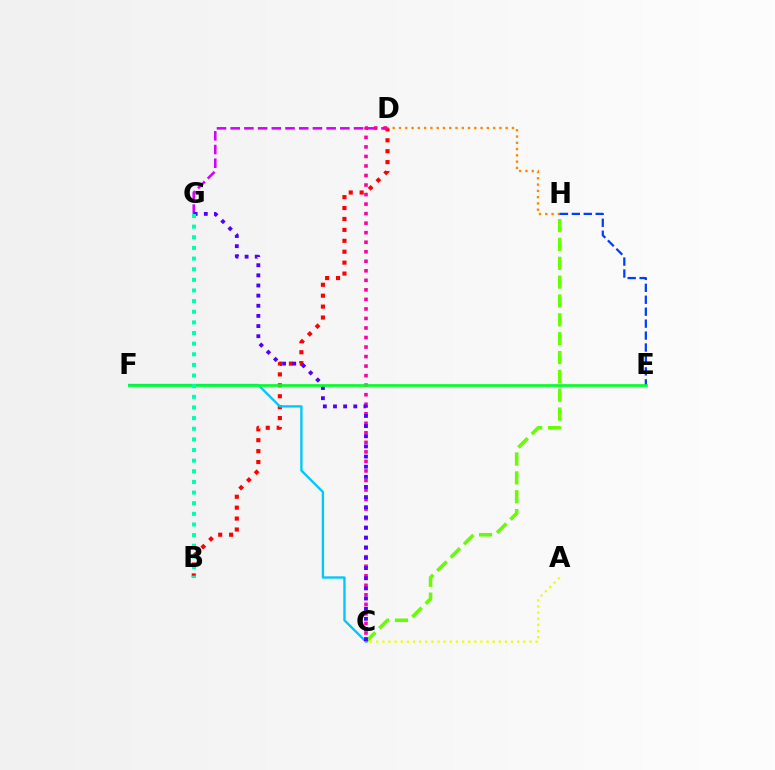{('C', 'H'): [{'color': '#66ff00', 'line_style': 'dashed', 'thickness': 2.56}], ('D', 'H'): [{'color': '#ff8800', 'line_style': 'dotted', 'thickness': 1.71}], ('D', 'G'): [{'color': '#d600ff', 'line_style': 'dashed', 'thickness': 1.86}], ('B', 'D'): [{'color': '#ff0000', 'line_style': 'dotted', 'thickness': 2.97}], ('A', 'C'): [{'color': '#eeff00', 'line_style': 'dotted', 'thickness': 1.67}], ('E', 'H'): [{'color': '#003fff', 'line_style': 'dashed', 'thickness': 1.62}], ('C', 'D'): [{'color': '#ff00a0', 'line_style': 'dotted', 'thickness': 2.59}], ('C', 'F'): [{'color': '#00c7ff', 'line_style': 'solid', 'thickness': 1.69}], ('C', 'G'): [{'color': '#4f00ff', 'line_style': 'dotted', 'thickness': 2.76}], ('E', 'F'): [{'color': '#00ff27', 'line_style': 'solid', 'thickness': 1.94}], ('B', 'G'): [{'color': '#00ffaf', 'line_style': 'dotted', 'thickness': 2.89}]}